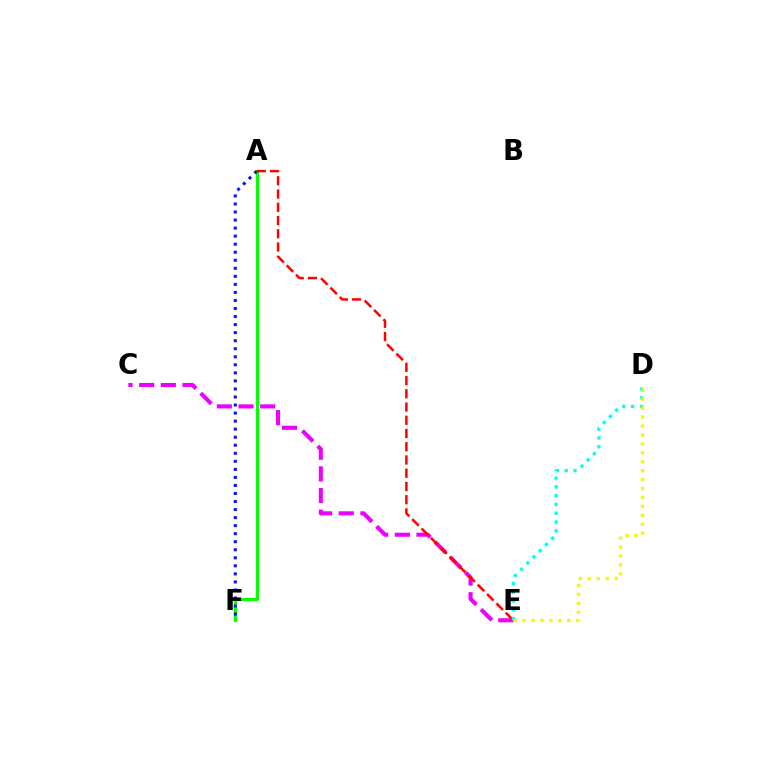{('C', 'E'): [{'color': '#ee00ff', 'line_style': 'dashed', 'thickness': 2.94}], ('A', 'F'): [{'color': '#08ff00', 'line_style': 'solid', 'thickness': 2.19}, {'color': '#0010ff', 'line_style': 'dotted', 'thickness': 2.18}], ('A', 'E'): [{'color': '#ff0000', 'line_style': 'dashed', 'thickness': 1.8}], ('D', 'E'): [{'color': '#00fff6', 'line_style': 'dotted', 'thickness': 2.39}, {'color': '#fcf500', 'line_style': 'dotted', 'thickness': 2.43}]}